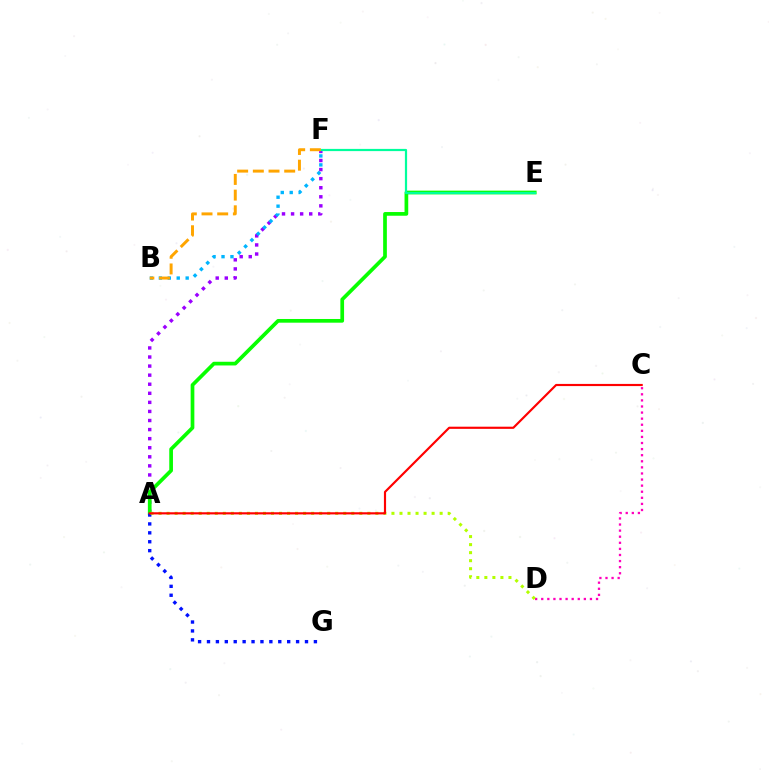{('A', 'F'): [{'color': '#9b00ff', 'line_style': 'dotted', 'thickness': 2.46}], ('C', 'D'): [{'color': '#ff00bd', 'line_style': 'dotted', 'thickness': 1.65}], ('A', 'E'): [{'color': '#08ff00', 'line_style': 'solid', 'thickness': 2.66}], ('A', 'G'): [{'color': '#0010ff', 'line_style': 'dotted', 'thickness': 2.42}], ('E', 'F'): [{'color': '#00ff9d', 'line_style': 'solid', 'thickness': 1.59}], ('A', 'D'): [{'color': '#b3ff00', 'line_style': 'dotted', 'thickness': 2.18}], ('B', 'F'): [{'color': '#00b5ff', 'line_style': 'dotted', 'thickness': 2.43}, {'color': '#ffa500', 'line_style': 'dashed', 'thickness': 2.13}], ('A', 'C'): [{'color': '#ff0000', 'line_style': 'solid', 'thickness': 1.56}]}